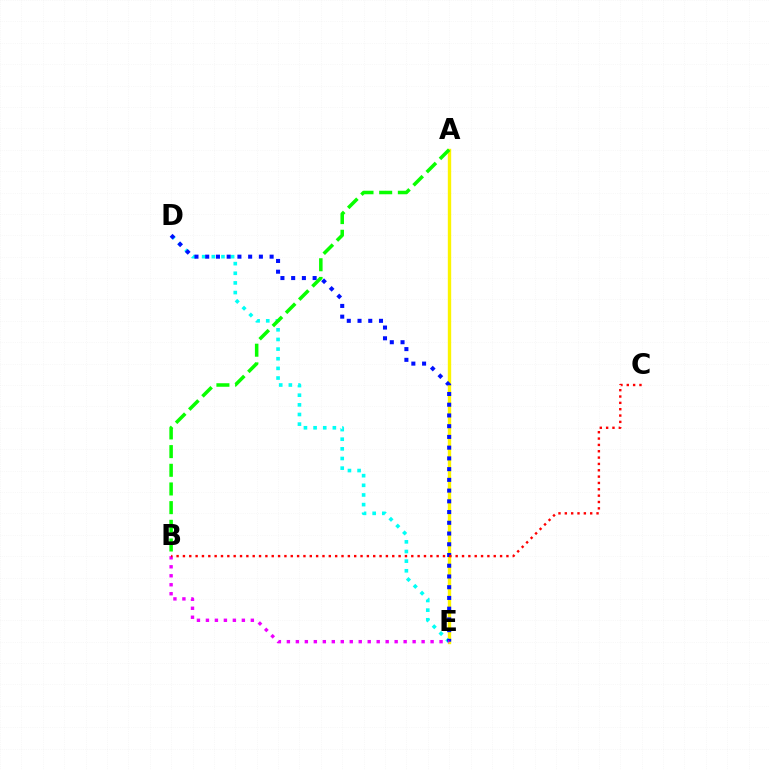{('A', 'E'): [{'color': '#fcf500', 'line_style': 'solid', 'thickness': 2.43}], ('D', 'E'): [{'color': '#00fff6', 'line_style': 'dotted', 'thickness': 2.62}, {'color': '#0010ff', 'line_style': 'dotted', 'thickness': 2.92}], ('B', 'E'): [{'color': '#ee00ff', 'line_style': 'dotted', 'thickness': 2.44}], ('A', 'B'): [{'color': '#08ff00', 'line_style': 'dashed', 'thickness': 2.54}], ('B', 'C'): [{'color': '#ff0000', 'line_style': 'dotted', 'thickness': 1.72}]}